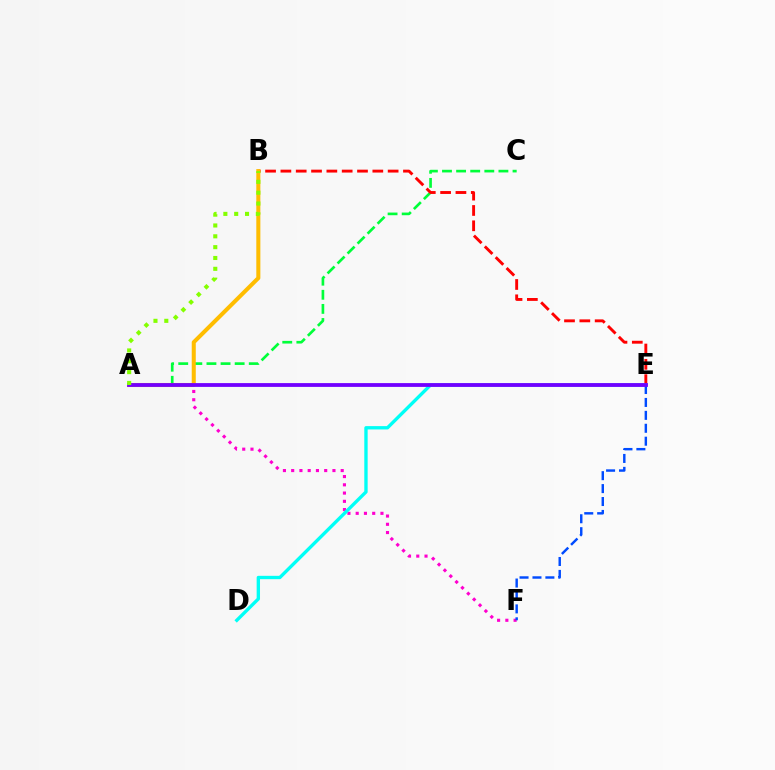{('A', 'C'): [{'color': '#00ff39', 'line_style': 'dashed', 'thickness': 1.92}], ('A', 'F'): [{'color': '#ff00cf', 'line_style': 'dotted', 'thickness': 2.24}], ('B', 'E'): [{'color': '#ff0000', 'line_style': 'dashed', 'thickness': 2.08}], ('D', 'E'): [{'color': '#00fff6', 'line_style': 'solid', 'thickness': 2.41}], ('A', 'B'): [{'color': '#ffbd00', 'line_style': 'solid', 'thickness': 2.91}, {'color': '#84ff00', 'line_style': 'dotted', 'thickness': 2.94}], ('E', 'F'): [{'color': '#004bff', 'line_style': 'dashed', 'thickness': 1.76}], ('A', 'E'): [{'color': '#7200ff', 'line_style': 'solid', 'thickness': 2.74}]}